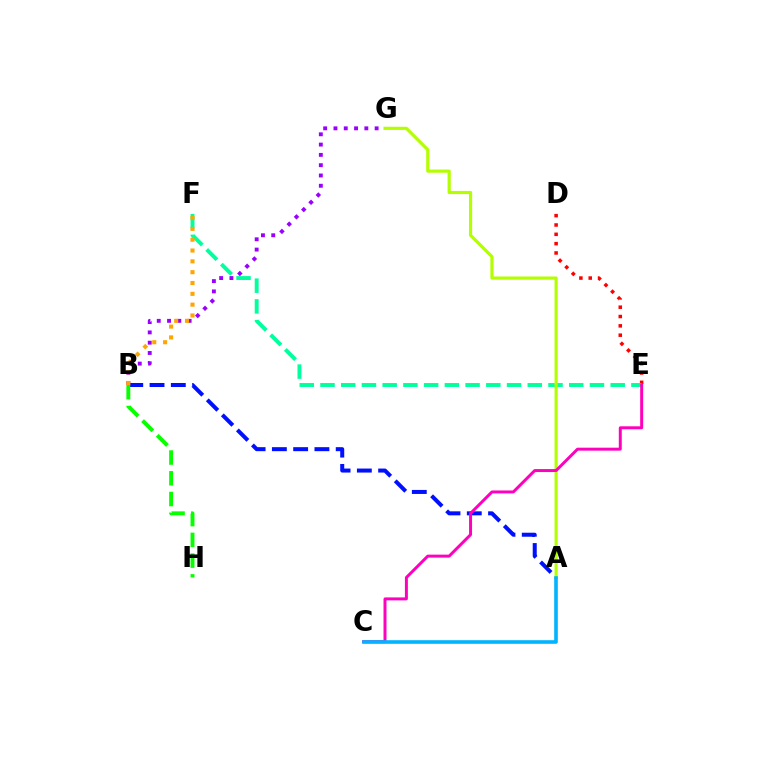{('B', 'G'): [{'color': '#9b00ff', 'line_style': 'dotted', 'thickness': 2.8}], ('D', 'E'): [{'color': '#ff0000', 'line_style': 'dotted', 'thickness': 2.54}], ('E', 'F'): [{'color': '#00ff9d', 'line_style': 'dashed', 'thickness': 2.82}], ('A', 'B'): [{'color': '#0010ff', 'line_style': 'dashed', 'thickness': 2.89}], ('B', 'H'): [{'color': '#08ff00', 'line_style': 'dashed', 'thickness': 2.82}], ('A', 'G'): [{'color': '#b3ff00', 'line_style': 'solid', 'thickness': 2.27}], ('C', 'E'): [{'color': '#ff00bd', 'line_style': 'solid', 'thickness': 2.14}], ('B', 'F'): [{'color': '#ffa500', 'line_style': 'dotted', 'thickness': 2.94}], ('A', 'C'): [{'color': '#00b5ff', 'line_style': 'solid', 'thickness': 2.59}]}